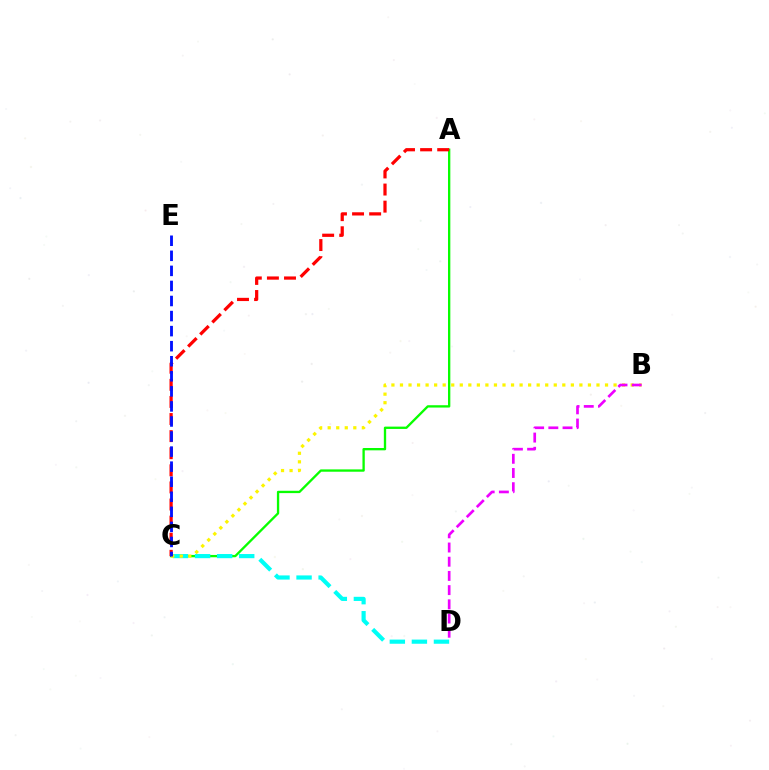{('A', 'C'): [{'color': '#08ff00', 'line_style': 'solid', 'thickness': 1.68}, {'color': '#ff0000', 'line_style': 'dashed', 'thickness': 2.32}], ('C', 'D'): [{'color': '#00fff6', 'line_style': 'dashed', 'thickness': 3.0}], ('B', 'C'): [{'color': '#fcf500', 'line_style': 'dotted', 'thickness': 2.32}], ('C', 'E'): [{'color': '#0010ff', 'line_style': 'dashed', 'thickness': 2.05}], ('B', 'D'): [{'color': '#ee00ff', 'line_style': 'dashed', 'thickness': 1.93}]}